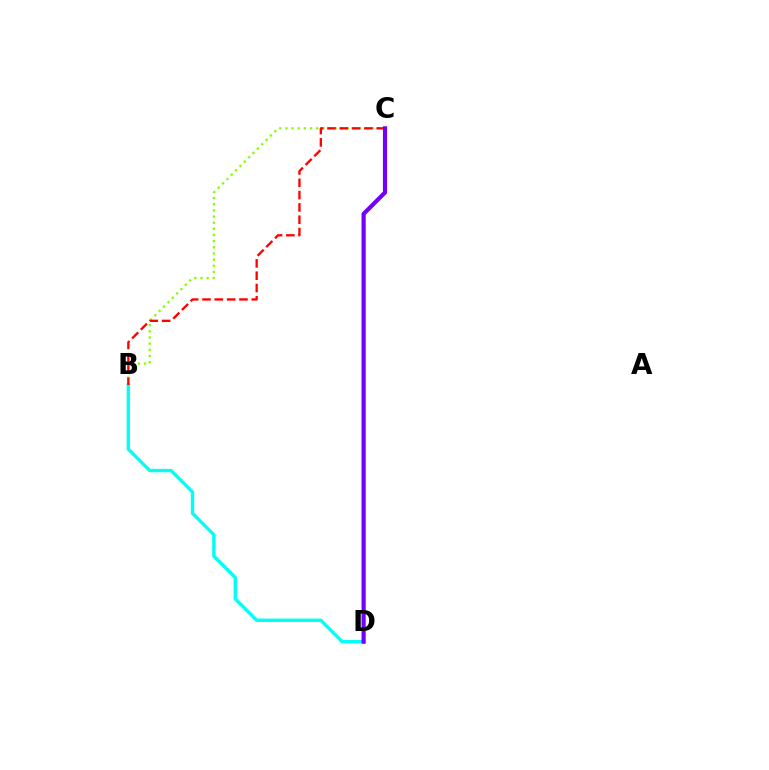{('B', 'D'): [{'color': '#00fff6', 'line_style': 'solid', 'thickness': 2.44}], ('B', 'C'): [{'color': '#84ff00', 'line_style': 'dotted', 'thickness': 1.67}, {'color': '#ff0000', 'line_style': 'dashed', 'thickness': 1.67}], ('C', 'D'): [{'color': '#7200ff', 'line_style': 'solid', 'thickness': 3.0}]}